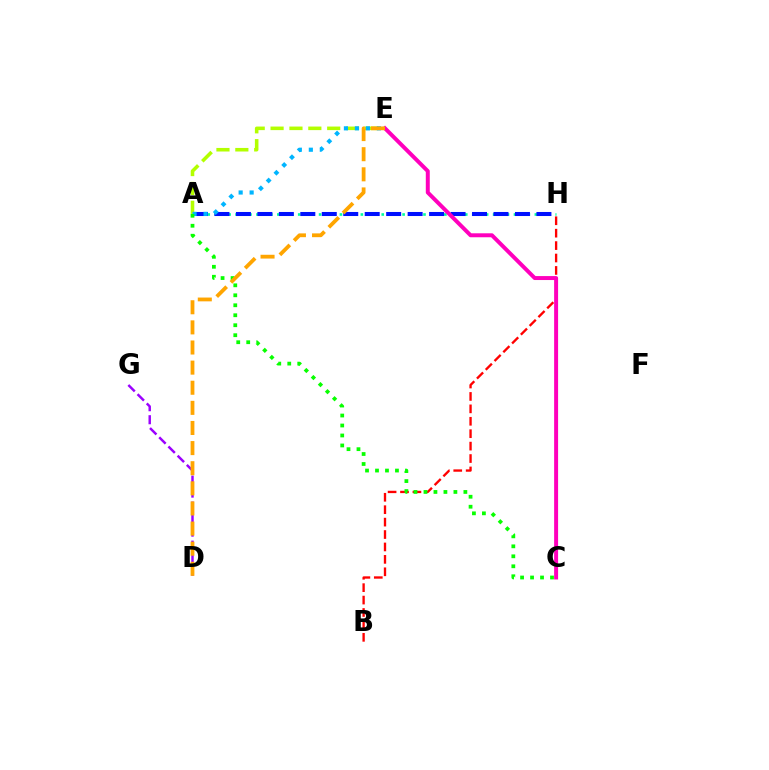{('A', 'H'): [{'color': '#00ff9d', 'line_style': 'dotted', 'thickness': 1.89}, {'color': '#0010ff', 'line_style': 'dashed', 'thickness': 2.92}], ('A', 'E'): [{'color': '#b3ff00', 'line_style': 'dashed', 'thickness': 2.56}, {'color': '#00b5ff', 'line_style': 'dotted', 'thickness': 2.99}], ('B', 'H'): [{'color': '#ff0000', 'line_style': 'dashed', 'thickness': 1.69}], ('C', 'E'): [{'color': '#ff00bd', 'line_style': 'solid', 'thickness': 2.85}], ('D', 'G'): [{'color': '#9b00ff', 'line_style': 'dashed', 'thickness': 1.77}], ('A', 'C'): [{'color': '#08ff00', 'line_style': 'dotted', 'thickness': 2.71}], ('D', 'E'): [{'color': '#ffa500', 'line_style': 'dashed', 'thickness': 2.73}]}